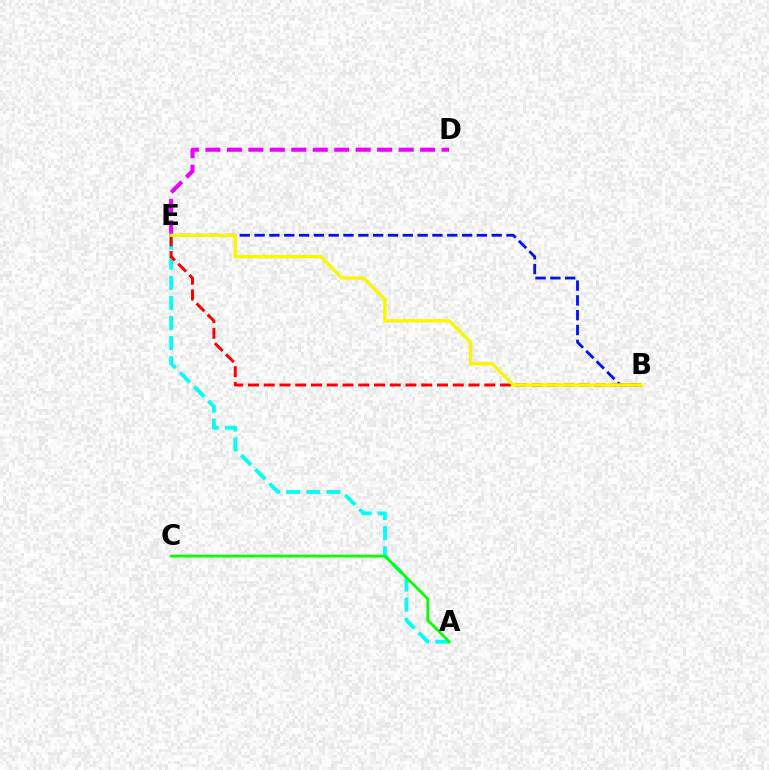{('B', 'E'): [{'color': '#0010ff', 'line_style': 'dashed', 'thickness': 2.01}, {'color': '#ff0000', 'line_style': 'dashed', 'thickness': 2.14}, {'color': '#fcf500', 'line_style': 'solid', 'thickness': 2.41}], ('A', 'E'): [{'color': '#00fff6', 'line_style': 'dashed', 'thickness': 2.73}], ('A', 'C'): [{'color': '#08ff00', 'line_style': 'solid', 'thickness': 1.98}], ('D', 'E'): [{'color': '#ee00ff', 'line_style': 'dashed', 'thickness': 2.92}]}